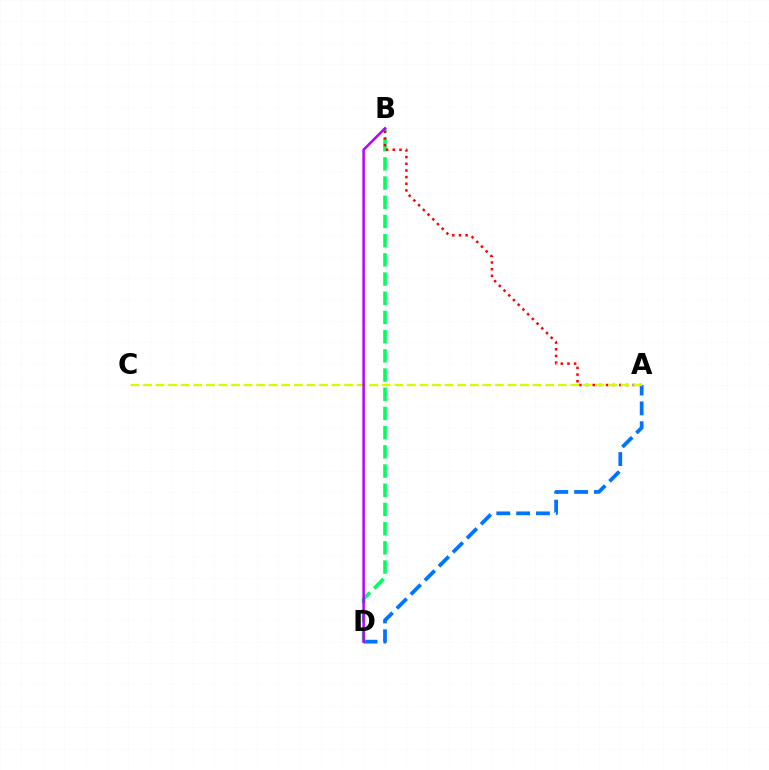{('A', 'D'): [{'color': '#0074ff', 'line_style': 'dashed', 'thickness': 2.7}], ('B', 'D'): [{'color': '#00ff5c', 'line_style': 'dashed', 'thickness': 2.61}, {'color': '#b900ff', 'line_style': 'solid', 'thickness': 1.8}], ('A', 'B'): [{'color': '#ff0000', 'line_style': 'dotted', 'thickness': 1.81}], ('A', 'C'): [{'color': '#d1ff00', 'line_style': 'dashed', 'thickness': 1.71}]}